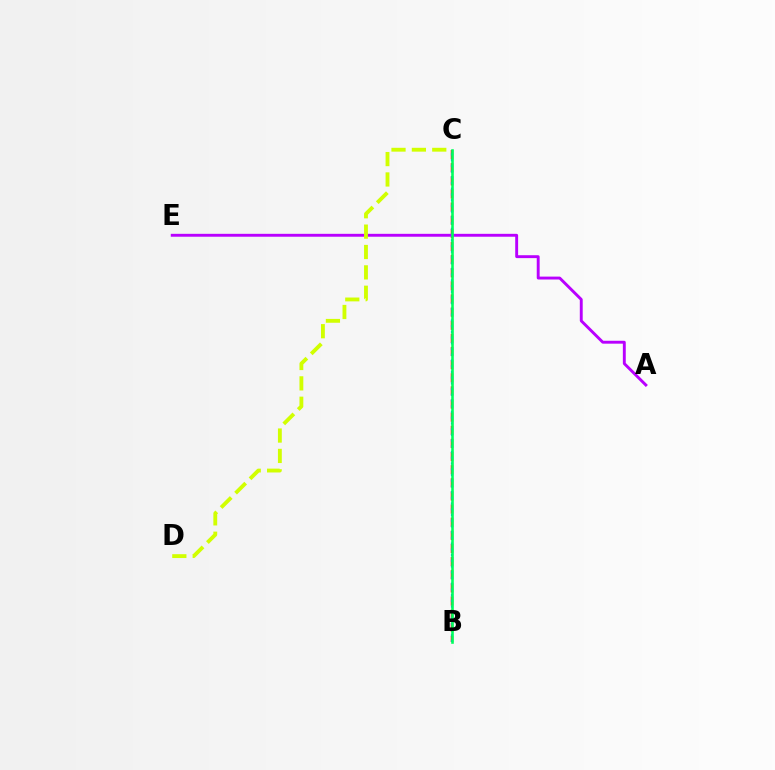{('B', 'C'): [{'color': '#ff0000', 'line_style': 'dashed', 'thickness': 1.78}, {'color': '#0074ff', 'line_style': 'dotted', 'thickness': 1.56}, {'color': '#00ff5c', 'line_style': 'solid', 'thickness': 1.88}], ('A', 'E'): [{'color': '#b900ff', 'line_style': 'solid', 'thickness': 2.09}], ('C', 'D'): [{'color': '#d1ff00', 'line_style': 'dashed', 'thickness': 2.77}]}